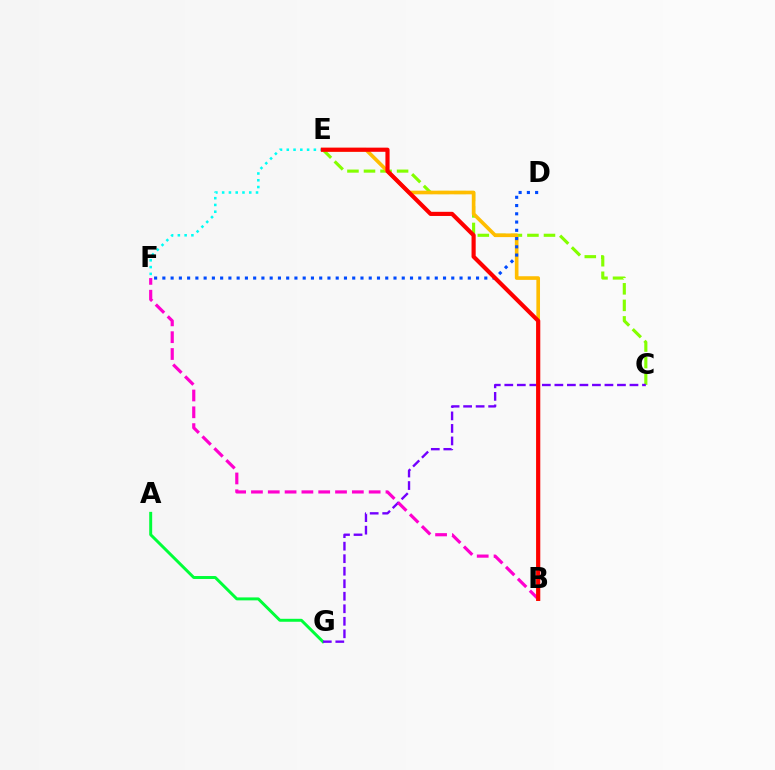{('C', 'E'): [{'color': '#84ff00', 'line_style': 'dashed', 'thickness': 2.25}], ('E', 'F'): [{'color': '#00fff6', 'line_style': 'dotted', 'thickness': 1.84}], ('A', 'G'): [{'color': '#00ff39', 'line_style': 'solid', 'thickness': 2.13}], ('C', 'G'): [{'color': '#7200ff', 'line_style': 'dashed', 'thickness': 1.7}], ('B', 'E'): [{'color': '#ffbd00', 'line_style': 'solid', 'thickness': 2.62}, {'color': '#ff0000', 'line_style': 'solid', 'thickness': 2.99}], ('B', 'F'): [{'color': '#ff00cf', 'line_style': 'dashed', 'thickness': 2.28}], ('D', 'F'): [{'color': '#004bff', 'line_style': 'dotted', 'thickness': 2.24}]}